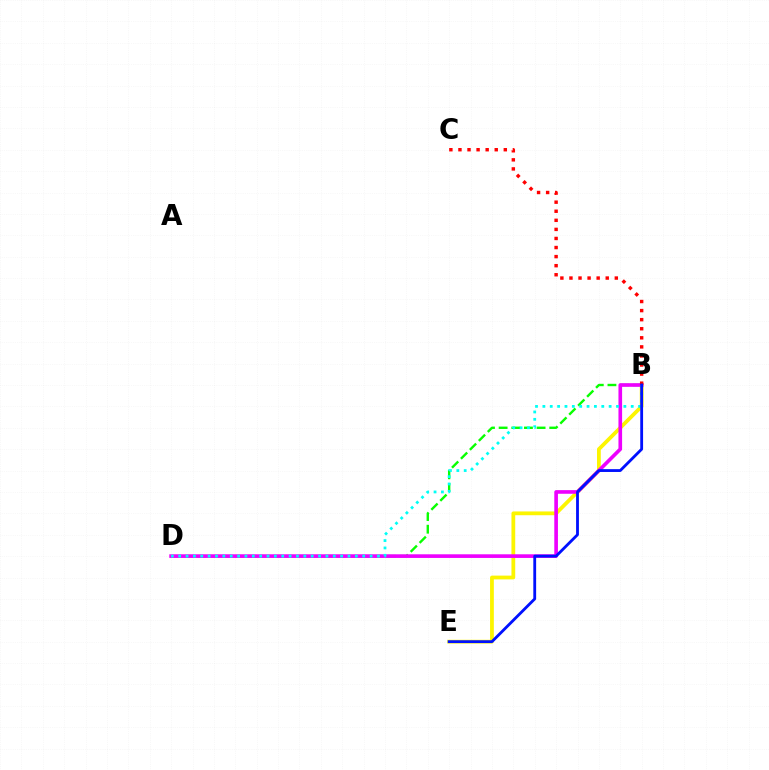{('B', 'E'): [{'color': '#fcf500', 'line_style': 'solid', 'thickness': 2.72}, {'color': '#0010ff', 'line_style': 'solid', 'thickness': 2.03}], ('B', 'D'): [{'color': '#08ff00', 'line_style': 'dashed', 'thickness': 1.72}, {'color': '#ee00ff', 'line_style': 'solid', 'thickness': 2.62}, {'color': '#00fff6', 'line_style': 'dotted', 'thickness': 2.0}], ('B', 'C'): [{'color': '#ff0000', 'line_style': 'dotted', 'thickness': 2.46}]}